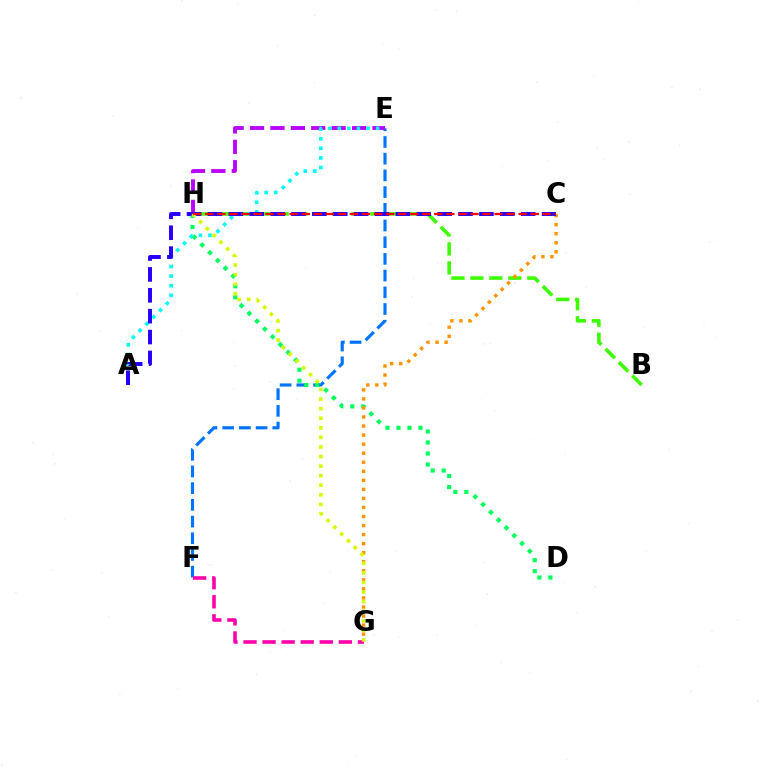{('E', 'F'): [{'color': '#0074ff', 'line_style': 'dashed', 'thickness': 2.27}], ('D', 'H'): [{'color': '#00ff5c', 'line_style': 'dotted', 'thickness': 2.99}], ('B', 'H'): [{'color': '#3dff00', 'line_style': 'dashed', 'thickness': 2.58}], ('E', 'H'): [{'color': '#b900ff', 'line_style': 'dashed', 'thickness': 2.77}], ('F', 'G'): [{'color': '#ff00ac', 'line_style': 'dashed', 'thickness': 2.59}], ('C', 'G'): [{'color': '#ff9400', 'line_style': 'dotted', 'thickness': 2.46}], ('A', 'E'): [{'color': '#00fff6', 'line_style': 'dotted', 'thickness': 2.61}], ('A', 'C'): [{'color': '#2500ff', 'line_style': 'dashed', 'thickness': 2.84}], ('G', 'H'): [{'color': '#d1ff00', 'line_style': 'dotted', 'thickness': 2.6}], ('C', 'H'): [{'color': '#ff0000', 'line_style': 'dashed', 'thickness': 1.64}]}